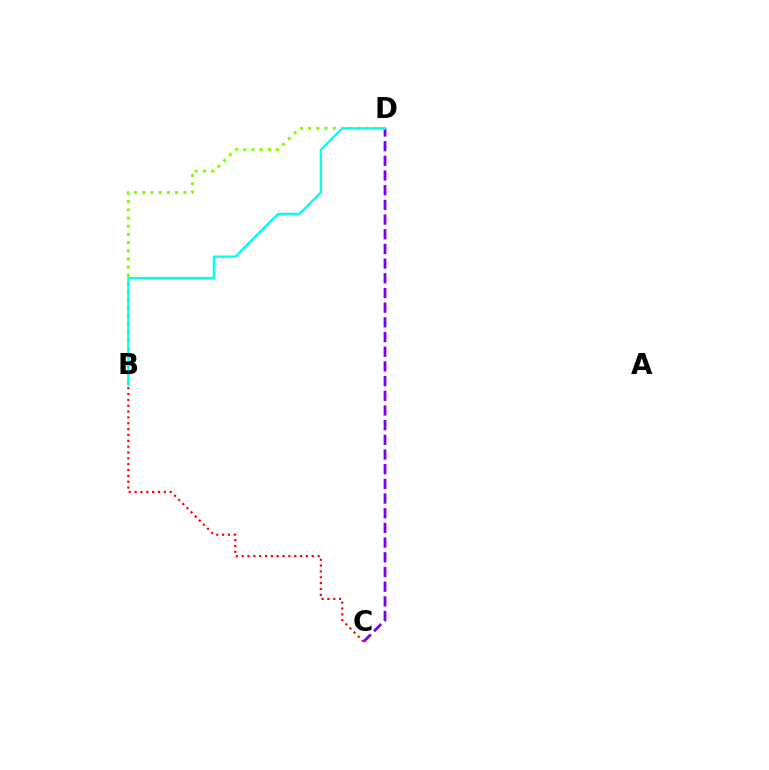{('C', 'D'): [{'color': '#7200ff', 'line_style': 'dashed', 'thickness': 1.99}], ('B', 'D'): [{'color': '#84ff00', 'line_style': 'dotted', 'thickness': 2.23}, {'color': '#00fff6', 'line_style': 'solid', 'thickness': 1.69}], ('B', 'C'): [{'color': '#ff0000', 'line_style': 'dotted', 'thickness': 1.59}]}